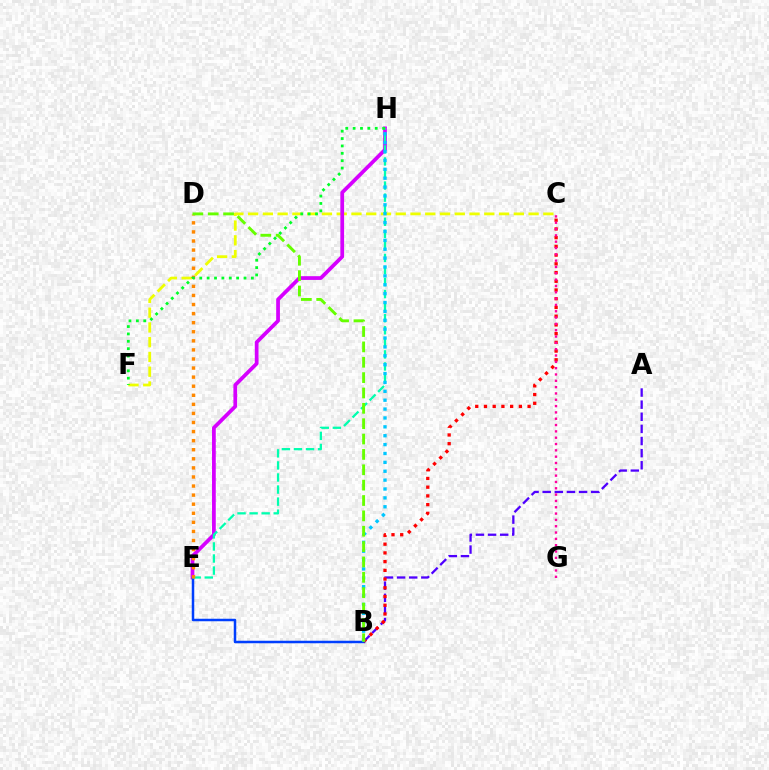{('C', 'F'): [{'color': '#eeff00', 'line_style': 'dashed', 'thickness': 2.01}], ('A', 'B'): [{'color': '#4f00ff', 'line_style': 'dashed', 'thickness': 1.65}], ('E', 'H'): [{'color': '#d600ff', 'line_style': 'solid', 'thickness': 2.7}, {'color': '#00ffaf', 'line_style': 'dashed', 'thickness': 1.64}], ('B', 'E'): [{'color': '#003fff', 'line_style': 'solid', 'thickness': 1.8}], ('B', 'C'): [{'color': '#ff0000', 'line_style': 'dotted', 'thickness': 2.37}], ('B', 'H'): [{'color': '#00c7ff', 'line_style': 'dotted', 'thickness': 2.41}], ('D', 'E'): [{'color': '#ff8800', 'line_style': 'dotted', 'thickness': 2.47}], ('C', 'G'): [{'color': '#ff00a0', 'line_style': 'dotted', 'thickness': 1.72}], ('F', 'H'): [{'color': '#00ff27', 'line_style': 'dotted', 'thickness': 2.0}], ('B', 'D'): [{'color': '#66ff00', 'line_style': 'dashed', 'thickness': 2.09}]}